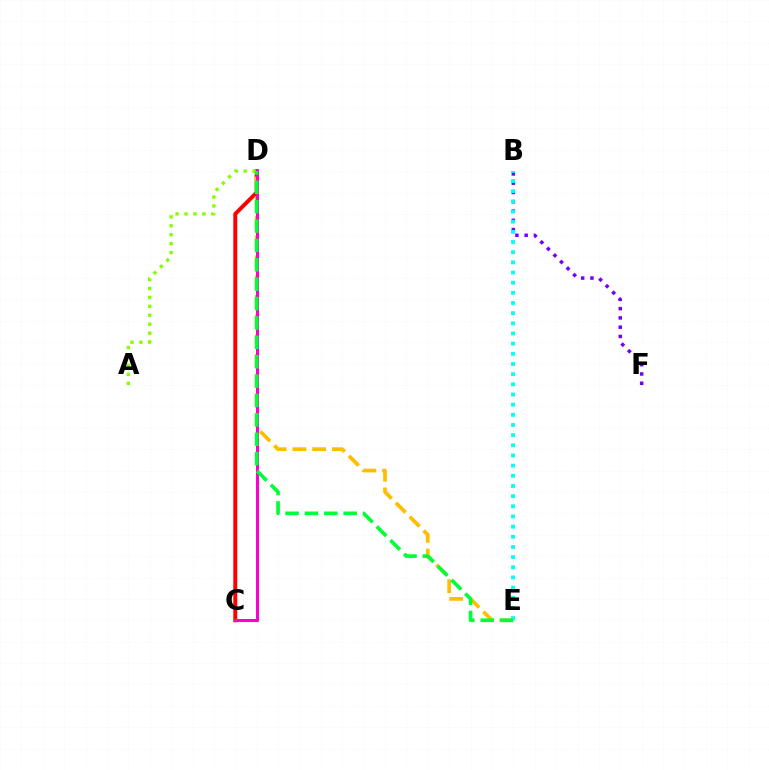{('C', 'D'): [{'color': '#ff0000', 'line_style': 'solid', 'thickness': 2.85}, {'color': '#004bff', 'line_style': 'solid', 'thickness': 2.19}, {'color': '#ff00cf', 'line_style': 'solid', 'thickness': 2.13}], ('B', 'F'): [{'color': '#7200ff', 'line_style': 'dotted', 'thickness': 2.52}], ('A', 'D'): [{'color': '#84ff00', 'line_style': 'dotted', 'thickness': 2.43}], ('D', 'E'): [{'color': '#ffbd00', 'line_style': 'dashed', 'thickness': 2.68}, {'color': '#00ff39', 'line_style': 'dashed', 'thickness': 2.63}], ('B', 'E'): [{'color': '#00fff6', 'line_style': 'dotted', 'thickness': 2.76}]}